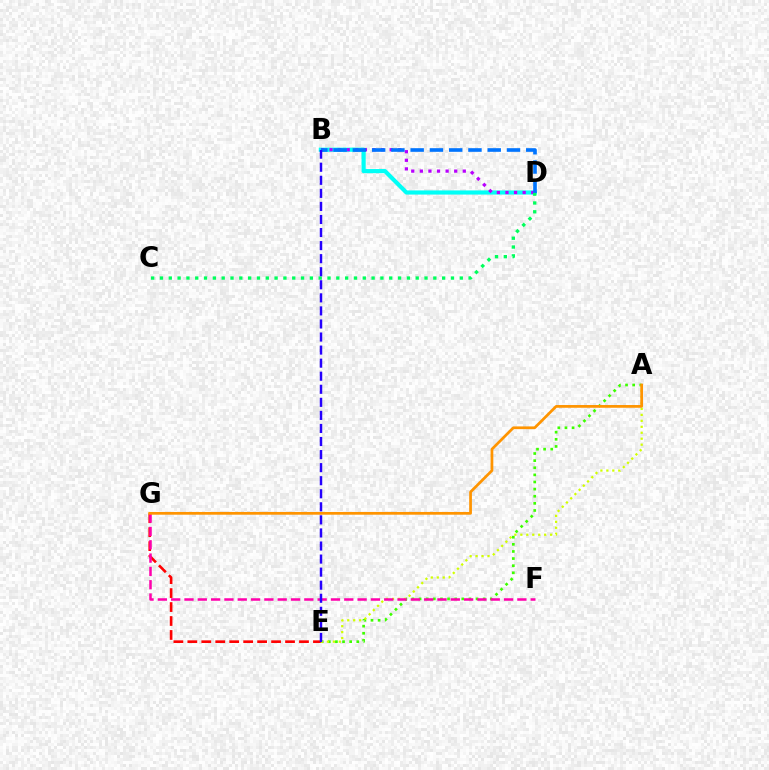{('A', 'E'): [{'color': '#3dff00', 'line_style': 'dotted', 'thickness': 1.93}, {'color': '#d1ff00', 'line_style': 'dotted', 'thickness': 1.62}], ('B', 'D'): [{'color': '#00fff6', 'line_style': 'solid', 'thickness': 2.99}, {'color': '#b900ff', 'line_style': 'dotted', 'thickness': 2.33}, {'color': '#0074ff', 'line_style': 'dashed', 'thickness': 2.62}], ('E', 'G'): [{'color': '#ff0000', 'line_style': 'dashed', 'thickness': 1.9}], ('C', 'D'): [{'color': '#00ff5c', 'line_style': 'dotted', 'thickness': 2.4}], ('F', 'G'): [{'color': '#ff00ac', 'line_style': 'dashed', 'thickness': 1.81}], ('B', 'E'): [{'color': '#2500ff', 'line_style': 'dashed', 'thickness': 1.77}], ('A', 'G'): [{'color': '#ff9400', 'line_style': 'solid', 'thickness': 1.97}]}